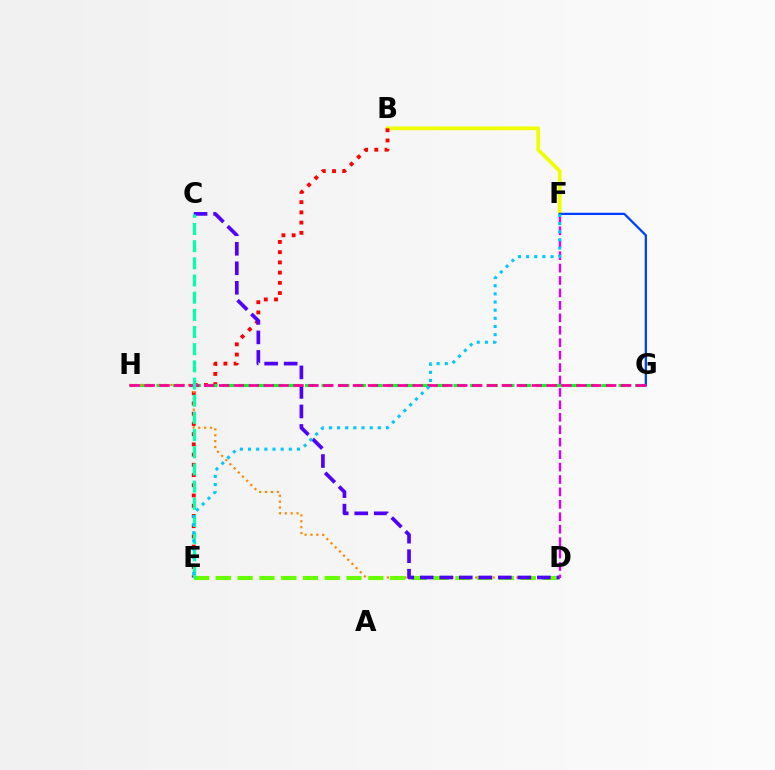{('B', 'F'): [{'color': '#eeff00', 'line_style': 'solid', 'thickness': 2.68}], ('B', 'E'): [{'color': '#ff0000', 'line_style': 'dotted', 'thickness': 2.78}], ('G', 'H'): [{'color': '#00ff27', 'line_style': 'dashed', 'thickness': 2.24}, {'color': '#ff00a0', 'line_style': 'dashed', 'thickness': 2.02}], ('D', 'H'): [{'color': '#ff8800', 'line_style': 'dotted', 'thickness': 1.6}], ('D', 'E'): [{'color': '#66ff00', 'line_style': 'dashed', 'thickness': 2.96}], ('F', 'G'): [{'color': '#003fff', 'line_style': 'solid', 'thickness': 1.63}], ('C', 'D'): [{'color': '#4f00ff', 'line_style': 'dashed', 'thickness': 2.65}], ('D', 'F'): [{'color': '#d600ff', 'line_style': 'dashed', 'thickness': 1.69}], ('C', 'E'): [{'color': '#00ffaf', 'line_style': 'dashed', 'thickness': 2.33}], ('E', 'F'): [{'color': '#00c7ff', 'line_style': 'dotted', 'thickness': 2.22}]}